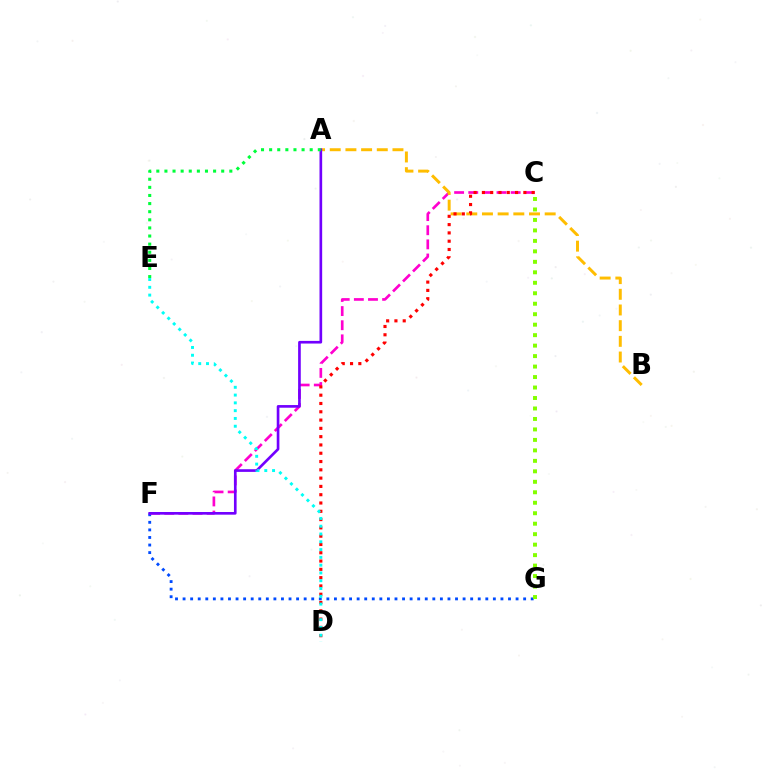{('F', 'G'): [{'color': '#004bff', 'line_style': 'dotted', 'thickness': 2.06}], ('C', 'F'): [{'color': '#ff00cf', 'line_style': 'dashed', 'thickness': 1.92}], ('A', 'B'): [{'color': '#ffbd00', 'line_style': 'dashed', 'thickness': 2.13}], ('A', 'F'): [{'color': '#7200ff', 'line_style': 'solid', 'thickness': 1.91}], ('C', 'G'): [{'color': '#84ff00', 'line_style': 'dotted', 'thickness': 2.85}], ('C', 'D'): [{'color': '#ff0000', 'line_style': 'dotted', 'thickness': 2.25}], ('A', 'E'): [{'color': '#00ff39', 'line_style': 'dotted', 'thickness': 2.2}], ('D', 'E'): [{'color': '#00fff6', 'line_style': 'dotted', 'thickness': 2.12}]}